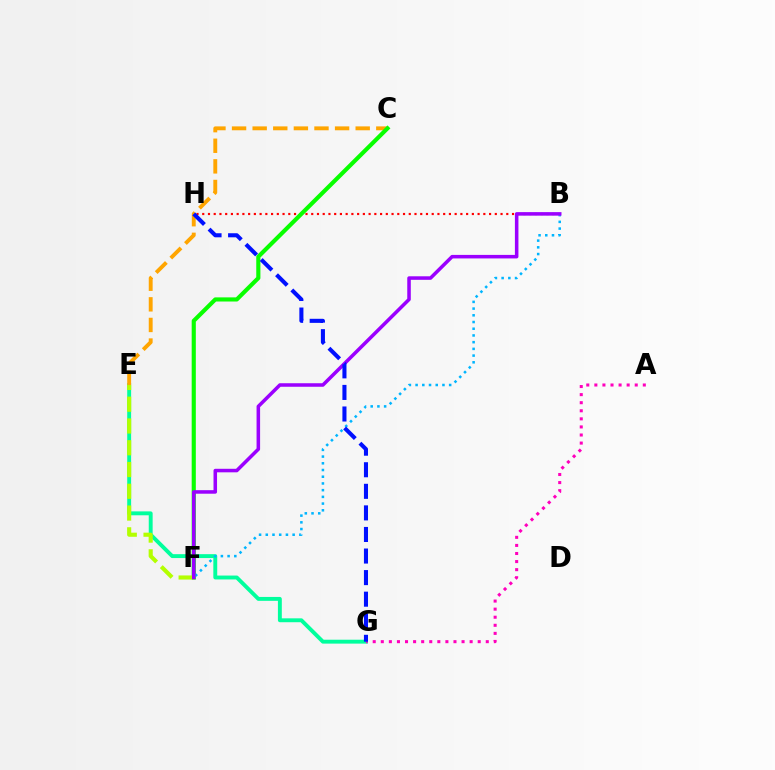{('E', 'G'): [{'color': '#00ff9d', 'line_style': 'solid', 'thickness': 2.8}], ('B', 'H'): [{'color': '#ff0000', 'line_style': 'dotted', 'thickness': 1.56}], ('C', 'E'): [{'color': '#ffa500', 'line_style': 'dashed', 'thickness': 2.8}], ('C', 'F'): [{'color': '#08ff00', 'line_style': 'solid', 'thickness': 2.98}], ('B', 'F'): [{'color': '#00b5ff', 'line_style': 'dotted', 'thickness': 1.82}, {'color': '#9b00ff', 'line_style': 'solid', 'thickness': 2.54}], ('E', 'F'): [{'color': '#b3ff00', 'line_style': 'dashed', 'thickness': 2.96}], ('A', 'G'): [{'color': '#ff00bd', 'line_style': 'dotted', 'thickness': 2.19}], ('G', 'H'): [{'color': '#0010ff', 'line_style': 'dashed', 'thickness': 2.93}]}